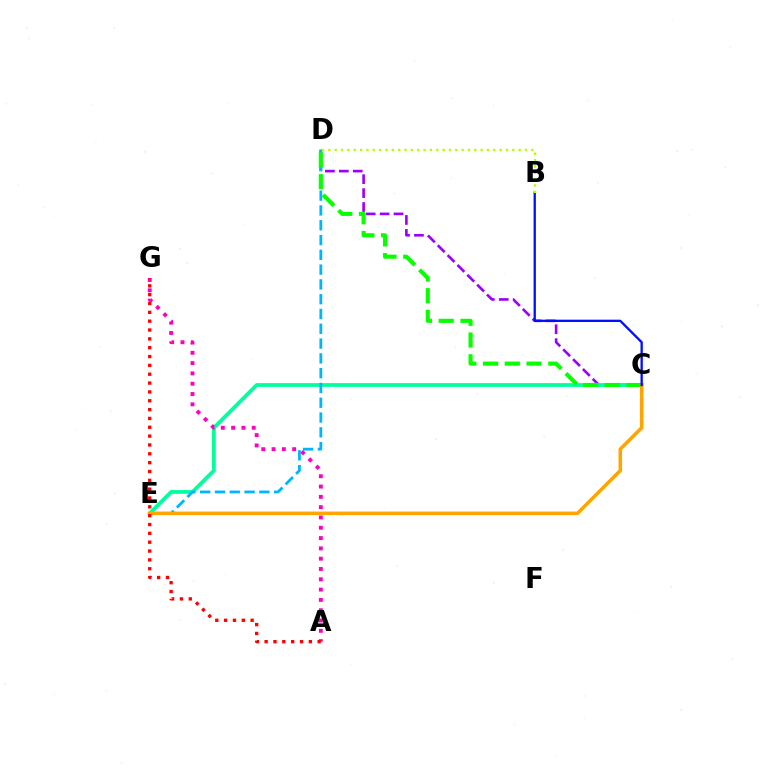{('C', 'D'): [{'color': '#9b00ff', 'line_style': 'dashed', 'thickness': 1.89}, {'color': '#08ff00', 'line_style': 'dashed', 'thickness': 2.96}], ('C', 'E'): [{'color': '#00ff9d', 'line_style': 'solid', 'thickness': 2.7}, {'color': '#ffa500', 'line_style': 'solid', 'thickness': 2.53}], ('D', 'E'): [{'color': '#00b5ff', 'line_style': 'dashed', 'thickness': 2.01}], ('A', 'G'): [{'color': '#ff00bd', 'line_style': 'dotted', 'thickness': 2.8}, {'color': '#ff0000', 'line_style': 'dotted', 'thickness': 2.4}], ('B', 'C'): [{'color': '#0010ff', 'line_style': 'solid', 'thickness': 1.67}], ('B', 'D'): [{'color': '#b3ff00', 'line_style': 'dotted', 'thickness': 1.72}]}